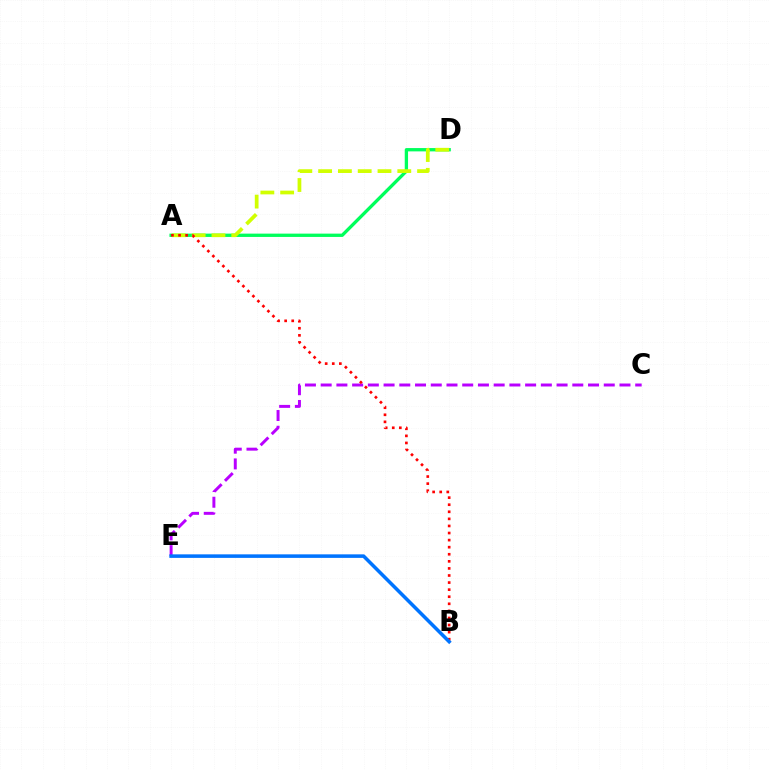{('A', 'D'): [{'color': '#00ff5c', 'line_style': 'solid', 'thickness': 2.38}, {'color': '#d1ff00', 'line_style': 'dashed', 'thickness': 2.69}], ('C', 'E'): [{'color': '#b900ff', 'line_style': 'dashed', 'thickness': 2.14}], ('A', 'B'): [{'color': '#ff0000', 'line_style': 'dotted', 'thickness': 1.92}], ('B', 'E'): [{'color': '#0074ff', 'line_style': 'solid', 'thickness': 2.55}]}